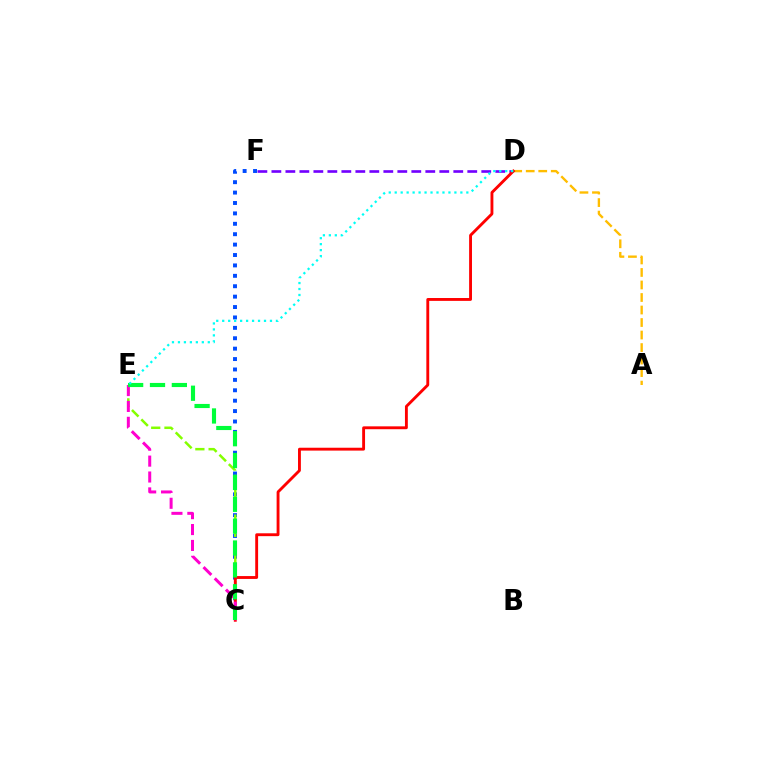{('C', 'F'): [{'color': '#004bff', 'line_style': 'dotted', 'thickness': 2.83}], ('C', 'E'): [{'color': '#84ff00', 'line_style': 'dashed', 'thickness': 1.8}, {'color': '#ff00cf', 'line_style': 'dashed', 'thickness': 2.16}, {'color': '#00ff39', 'line_style': 'dashed', 'thickness': 2.97}], ('A', 'D'): [{'color': '#ffbd00', 'line_style': 'dashed', 'thickness': 1.7}], ('D', 'F'): [{'color': '#7200ff', 'line_style': 'dashed', 'thickness': 1.9}], ('C', 'D'): [{'color': '#ff0000', 'line_style': 'solid', 'thickness': 2.07}], ('D', 'E'): [{'color': '#00fff6', 'line_style': 'dotted', 'thickness': 1.62}]}